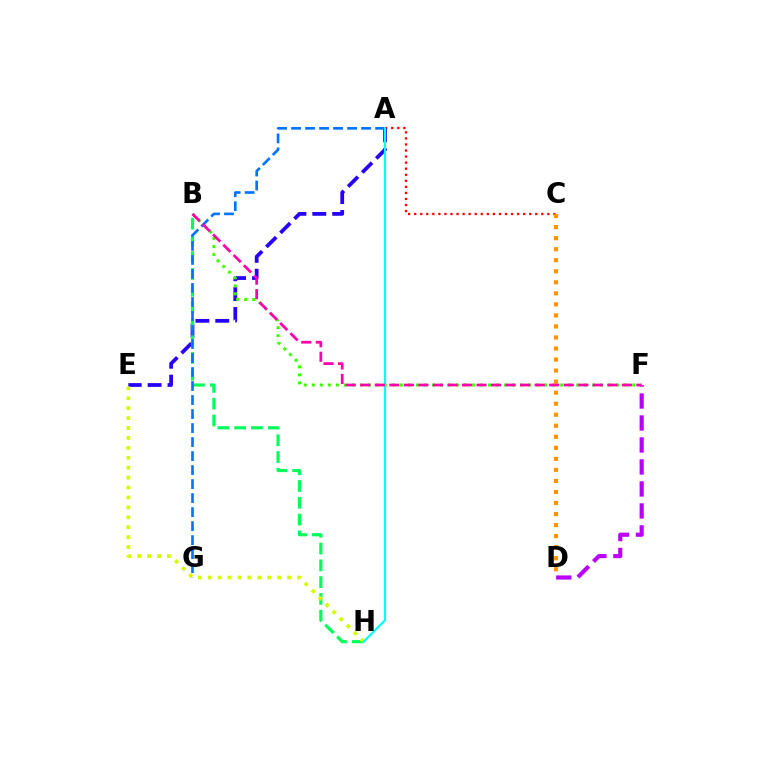{('A', 'C'): [{'color': '#ff0000', 'line_style': 'dotted', 'thickness': 1.64}], ('A', 'E'): [{'color': '#2500ff', 'line_style': 'dashed', 'thickness': 2.7}], ('D', 'F'): [{'color': '#b900ff', 'line_style': 'dashed', 'thickness': 2.99}], ('B', 'H'): [{'color': '#00ff5c', 'line_style': 'dashed', 'thickness': 2.28}], ('B', 'F'): [{'color': '#3dff00', 'line_style': 'dotted', 'thickness': 2.18}, {'color': '#ff00ac', 'line_style': 'dashed', 'thickness': 1.97}], ('E', 'H'): [{'color': '#d1ff00', 'line_style': 'dotted', 'thickness': 2.7}], ('A', 'G'): [{'color': '#0074ff', 'line_style': 'dashed', 'thickness': 1.9}], ('A', 'H'): [{'color': '#00fff6', 'line_style': 'solid', 'thickness': 1.61}], ('C', 'D'): [{'color': '#ff9400', 'line_style': 'dotted', 'thickness': 3.0}]}